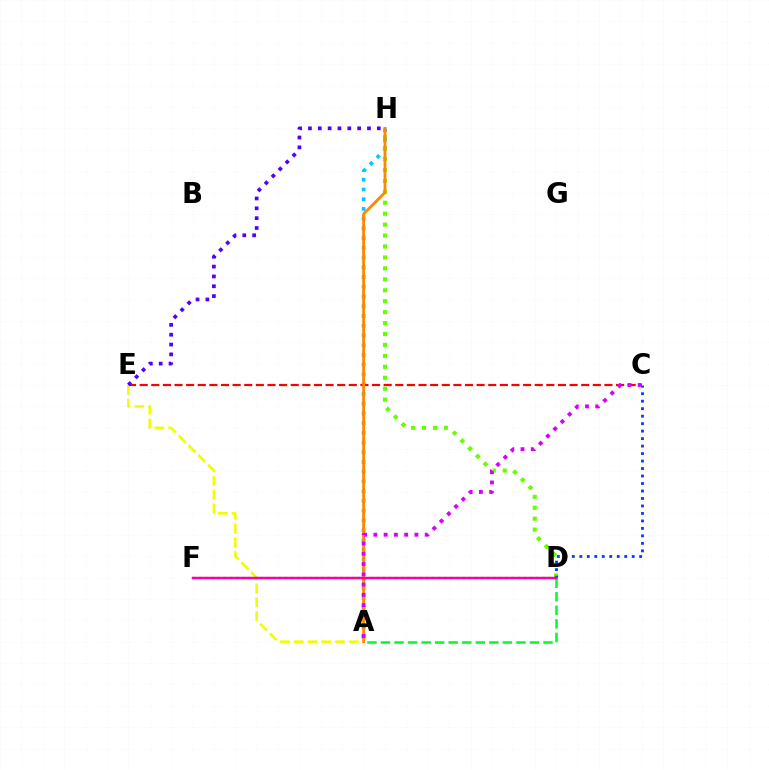{('A', 'H'): [{'color': '#00c7ff', 'line_style': 'dotted', 'thickness': 2.64}, {'color': '#ff8800', 'line_style': 'solid', 'thickness': 2.04}], ('C', 'E'): [{'color': '#ff0000', 'line_style': 'dashed', 'thickness': 1.58}], ('D', 'H'): [{'color': '#66ff00', 'line_style': 'dotted', 'thickness': 2.97}], ('C', 'D'): [{'color': '#003fff', 'line_style': 'dotted', 'thickness': 2.03}], ('A', 'E'): [{'color': '#eeff00', 'line_style': 'dashed', 'thickness': 1.87}], ('A', 'C'): [{'color': '#d600ff', 'line_style': 'dotted', 'thickness': 2.79}], ('E', 'H'): [{'color': '#4f00ff', 'line_style': 'dotted', 'thickness': 2.67}], ('A', 'D'): [{'color': '#00ff27', 'line_style': 'dashed', 'thickness': 1.84}], ('D', 'F'): [{'color': '#00ffaf', 'line_style': 'dotted', 'thickness': 1.66}, {'color': '#ff00a0', 'line_style': 'solid', 'thickness': 1.78}]}